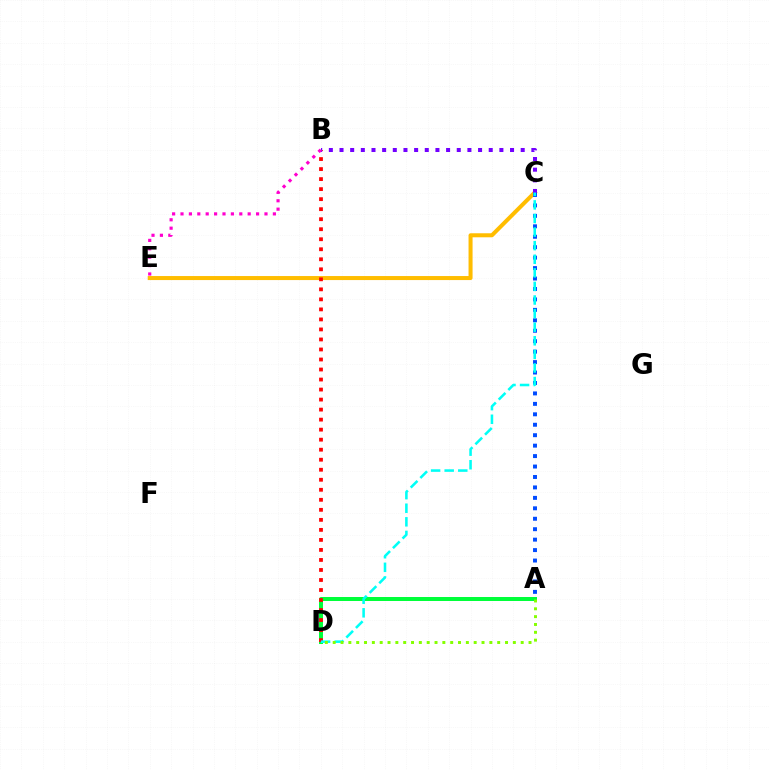{('C', 'E'): [{'color': '#ffbd00', 'line_style': 'solid', 'thickness': 2.9}], ('A', 'D'): [{'color': '#00ff39', 'line_style': 'solid', 'thickness': 2.87}, {'color': '#84ff00', 'line_style': 'dotted', 'thickness': 2.13}], ('A', 'C'): [{'color': '#004bff', 'line_style': 'dotted', 'thickness': 2.84}], ('B', 'D'): [{'color': '#ff0000', 'line_style': 'dotted', 'thickness': 2.72}], ('B', 'C'): [{'color': '#7200ff', 'line_style': 'dotted', 'thickness': 2.9}], ('B', 'E'): [{'color': '#ff00cf', 'line_style': 'dotted', 'thickness': 2.28}], ('C', 'D'): [{'color': '#00fff6', 'line_style': 'dashed', 'thickness': 1.85}]}